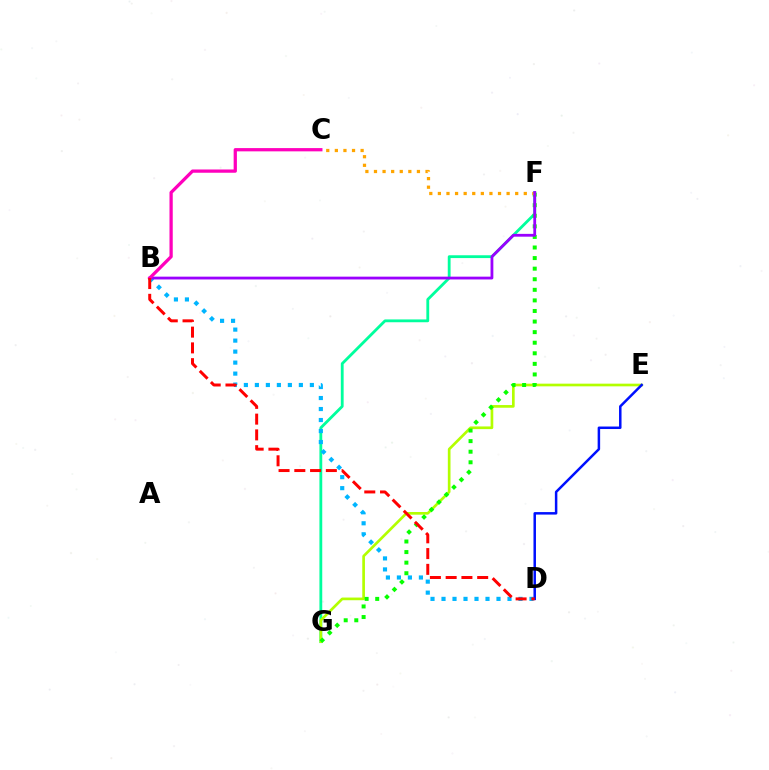{('F', 'G'): [{'color': '#00ff9d', 'line_style': 'solid', 'thickness': 2.03}, {'color': '#08ff00', 'line_style': 'dotted', 'thickness': 2.87}], ('B', 'D'): [{'color': '#00b5ff', 'line_style': 'dotted', 'thickness': 2.99}, {'color': '#ff0000', 'line_style': 'dashed', 'thickness': 2.14}], ('E', 'G'): [{'color': '#b3ff00', 'line_style': 'solid', 'thickness': 1.93}], ('C', 'F'): [{'color': '#ffa500', 'line_style': 'dotted', 'thickness': 2.33}], ('D', 'E'): [{'color': '#0010ff', 'line_style': 'solid', 'thickness': 1.8}], ('B', 'F'): [{'color': '#9b00ff', 'line_style': 'solid', 'thickness': 2.02}], ('B', 'C'): [{'color': '#ff00bd', 'line_style': 'solid', 'thickness': 2.35}]}